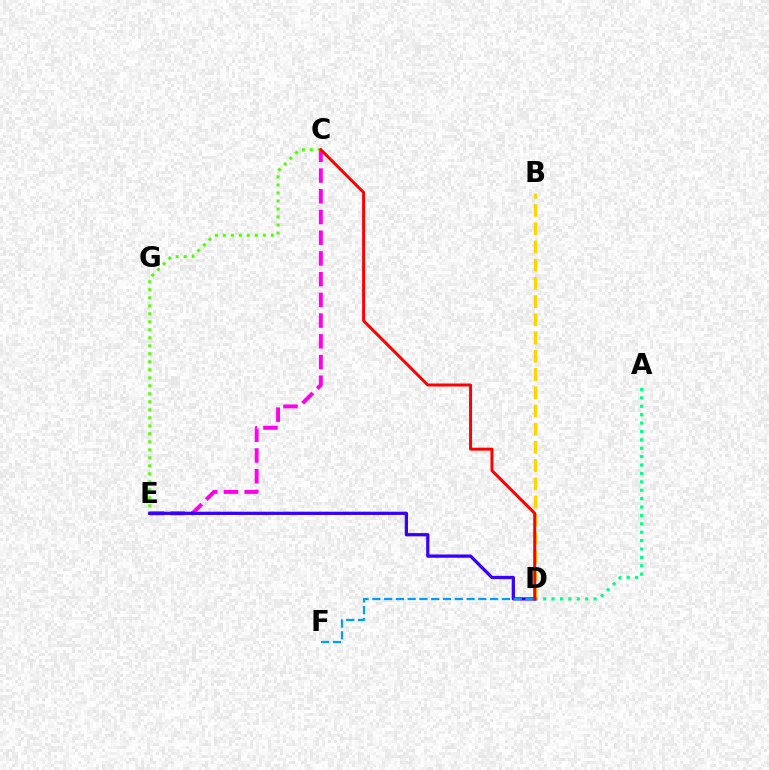{('A', 'D'): [{'color': '#00ff86', 'line_style': 'dotted', 'thickness': 2.28}], ('C', 'E'): [{'color': '#ff00ed', 'line_style': 'dashed', 'thickness': 2.82}, {'color': '#4fff00', 'line_style': 'dotted', 'thickness': 2.17}], ('B', 'D'): [{'color': '#ffd500', 'line_style': 'dashed', 'thickness': 2.48}], ('D', 'E'): [{'color': '#3700ff', 'line_style': 'solid', 'thickness': 2.35}], ('D', 'F'): [{'color': '#009eff', 'line_style': 'dashed', 'thickness': 1.6}], ('C', 'D'): [{'color': '#ff0000', 'line_style': 'solid', 'thickness': 2.15}]}